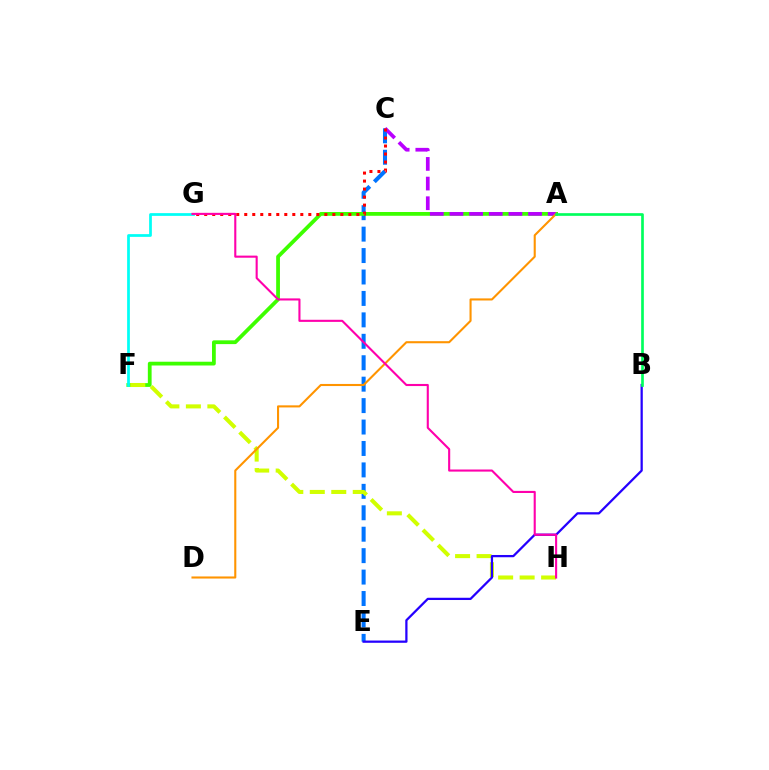{('C', 'E'): [{'color': '#0074ff', 'line_style': 'dashed', 'thickness': 2.91}], ('A', 'F'): [{'color': '#3dff00', 'line_style': 'solid', 'thickness': 2.72}], ('A', 'C'): [{'color': '#b900ff', 'line_style': 'dashed', 'thickness': 2.67}], ('F', 'H'): [{'color': '#d1ff00', 'line_style': 'dashed', 'thickness': 2.92}], ('B', 'E'): [{'color': '#2500ff', 'line_style': 'solid', 'thickness': 1.62}], ('A', 'D'): [{'color': '#ff9400', 'line_style': 'solid', 'thickness': 1.51}], ('C', 'G'): [{'color': '#ff0000', 'line_style': 'dotted', 'thickness': 2.18}], ('A', 'B'): [{'color': '#00ff5c', 'line_style': 'solid', 'thickness': 1.93}], ('F', 'G'): [{'color': '#00fff6', 'line_style': 'solid', 'thickness': 1.97}], ('G', 'H'): [{'color': '#ff00ac', 'line_style': 'solid', 'thickness': 1.52}]}